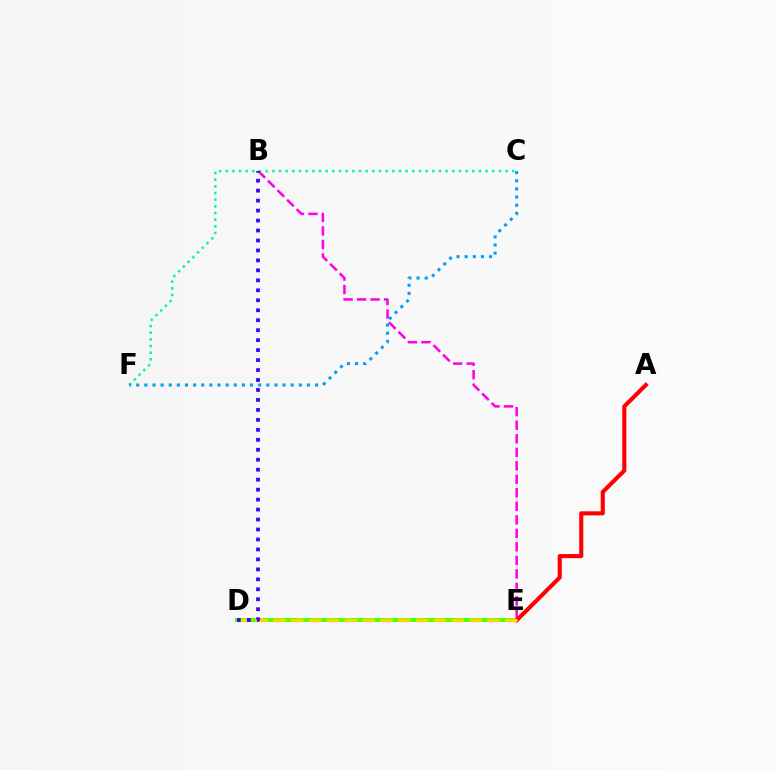{('B', 'E'): [{'color': '#ff00ed', 'line_style': 'dashed', 'thickness': 1.84}], ('C', 'F'): [{'color': '#00ff86', 'line_style': 'dotted', 'thickness': 1.81}, {'color': '#009eff', 'line_style': 'dotted', 'thickness': 2.21}], ('D', 'E'): [{'color': '#4fff00', 'line_style': 'solid', 'thickness': 2.82}, {'color': '#ffd500', 'line_style': 'dashed', 'thickness': 2.42}], ('A', 'E'): [{'color': '#ff0000', 'line_style': 'solid', 'thickness': 2.94}], ('B', 'D'): [{'color': '#3700ff', 'line_style': 'dotted', 'thickness': 2.71}]}